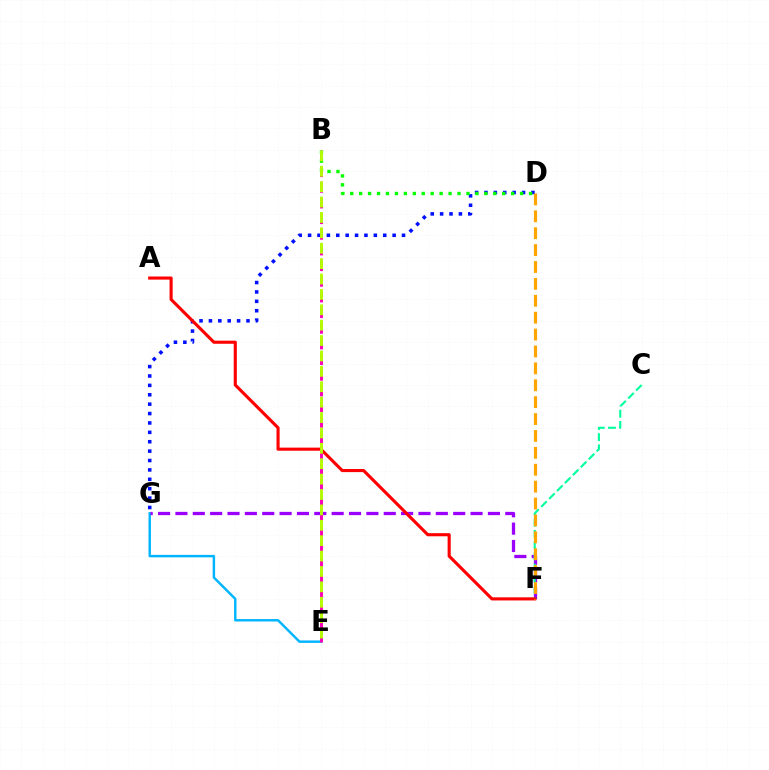{('E', 'G'): [{'color': '#00b5ff', 'line_style': 'solid', 'thickness': 1.76}], ('D', 'G'): [{'color': '#0010ff', 'line_style': 'dotted', 'thickness': 2.55}], ('B', 'E'): [{'color': '#ff00bd', 'line_style': 'dashed', 'thickness': 2.13}, {'color': '#b3ff00', 'line_style': 'dashed', 'thickness': 2.09}], ('B', 'D'): [{'color': '#08ff00', 'line_style': 'dotted', 'thickness': 2.43}], ('F', 'G'): [{'color': '#9b00ff', 'line_style': 'dashed', 'thickness': 2.36}], ('C', 'F'): [{'color': '#00ff9d', 'line_style': 'dashed', 'thickness': 1.52}], ('A', 'F'): [{'color': '#ff0000', 'line_style': 'solid', 'thickness': 2.24}], ('D', 'F'): [{'color': '#ffa500', 'line_style': 'dashed', 'thickness': 2.3}]}